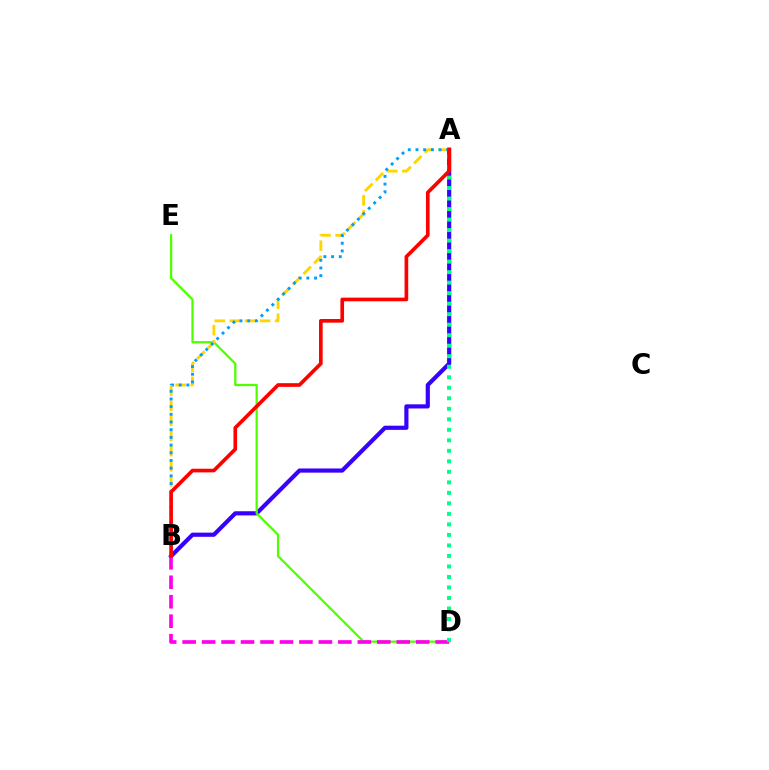{('A', 'B'): [{'color': '#3700ff', 'line_style': 'solid', 'thickness': 3.0}, {'color': '#ffd500', 'line_style': 'dashed', 'thickness': 2.05}, {'color': '#009eff', 'line_style': 'dotted', 'thickness': 2.09}, {'color': '#ff0000', 'line_style': 'solid', 'thickness': 2.63}], ('D', 'E'): [{'color': '#4fff00', 'line_style': 'solid', 'thickness': 1.62}], ('B', 'D'): [{'color': '#ff00ed', 'line_style': 'dashed', 'thickness': 2.64}], ('A', 'D'): [{'color': '#00ff86', 'line_style': 'dotted', 'thickness': 2.86}]}